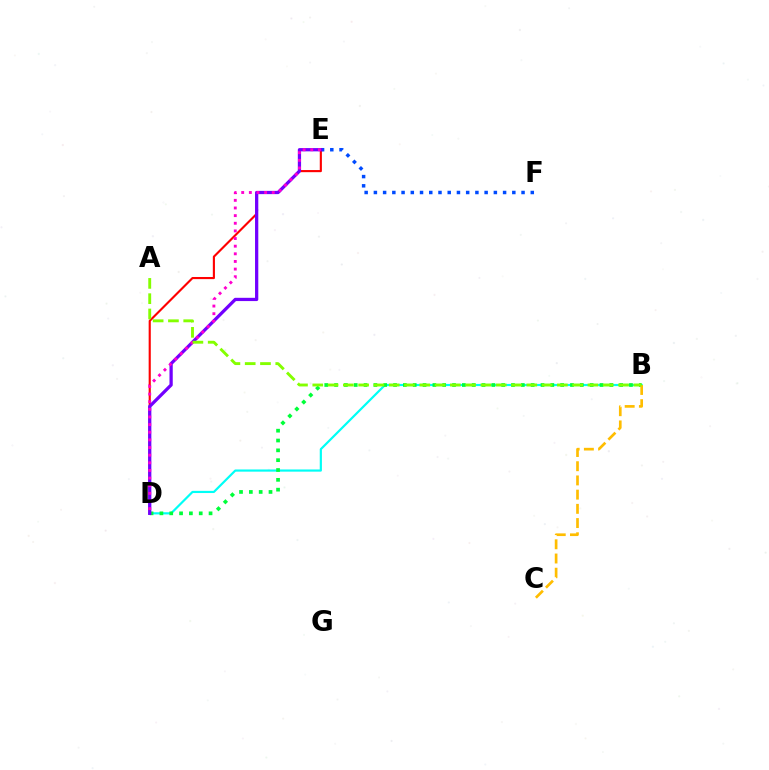{('B', 'D'): [{'color': '#00fff6', 'line_style': 'solid', 'thickness': 1.57}, {'color': '#00ff39', 'line_style': 'dotted', 'thickness': 2.67}], ('E', 'F'): [{'color': '#004bff', 'line_style': 'dotted', 'thickness': 2.51}], ('B', 'C'): [{'color': '#ffbd00', 'line_style': 'dashed', 'thickness': 1.93}], ('D', 'E'): [{'color': '#ff0000', 'line_style': 'solid', 'thickness': 1.53}, {'color': '#7200ff', 'line_style': 'solid', 'thickness': 2.35}, {'color': '#ff00cf', 'line_style': 'dotted', 'thickness': 2.08}], ('A', 'B'): [{'color': '#84ff00', 'line_style': 'dashed', 'thickness': 2.08}]}